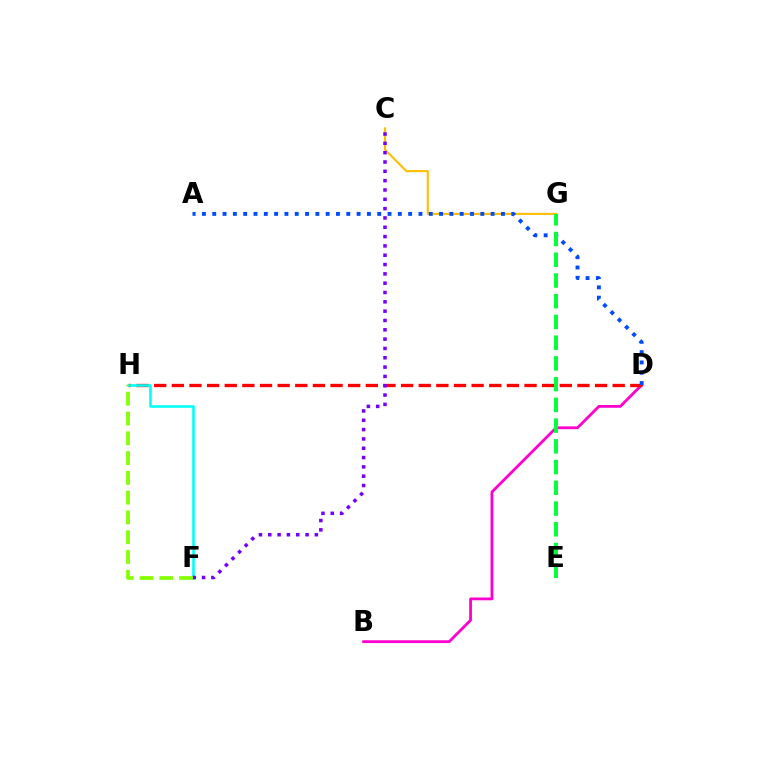{('B', 'D'): [{'color': '#ff00cf', 'line_style': 'solid', 'thickness': 2.01}], ('C', 'G'): [{'color': '#ffbd00', 'line_style': 'solid', 'thickness': 1.5}], ('D', 'H'): [{'color': '#ff0000', 'line_style': 'dashed', 'thickness': 2.4}], ('A', 'D'): [{'color': '#004bff', 'line_style': 'dotted', 'thickness': 2.8}], ('F', 'H'): [{'color': '#00fff6', 'line_style': 'solid', 'thickness': 1.85}, {'color': '#84ff00', 'line_style': 'dashed', 'thickness': 2.69}], ('C', 'F'): [{'color': '#7200ff', 'line_style': 'dotted', 'thickness': 2.53}], ('E', 'G'): [{'color': '#00ff39', 'line_style': 'dashed', 'thickness': 2.82}]}